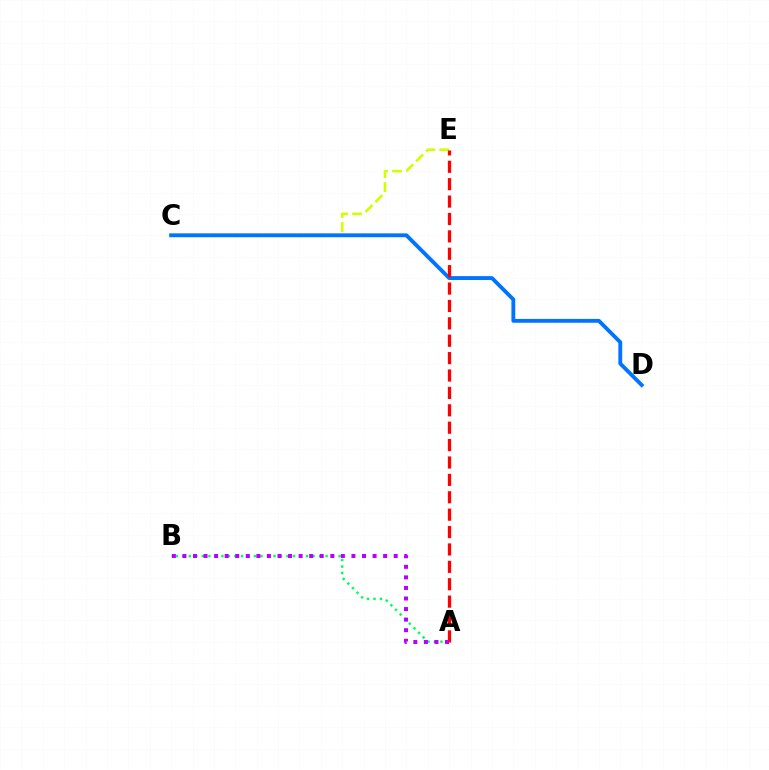{('C', 'E'): [{'color': '#d1ff00', 'line_style': 'dashed', 'thickness': 1.91}], ('A', 'B'): [{'color': '#00ff5c', 'line_style': 'dotted', 'thickness': 1.77}, {'color': '#b900ff', 'line_style': 'dotted', 'thickness': 2.87}], ('C', 'D'): [{'color': '#0074ff', 'line_style': 'solid', 'thickness': 2.78}], ('A', 'E'): [{'color': '#ff0000', 'line_style': 'dashed', 'thickness': 2.36}]}